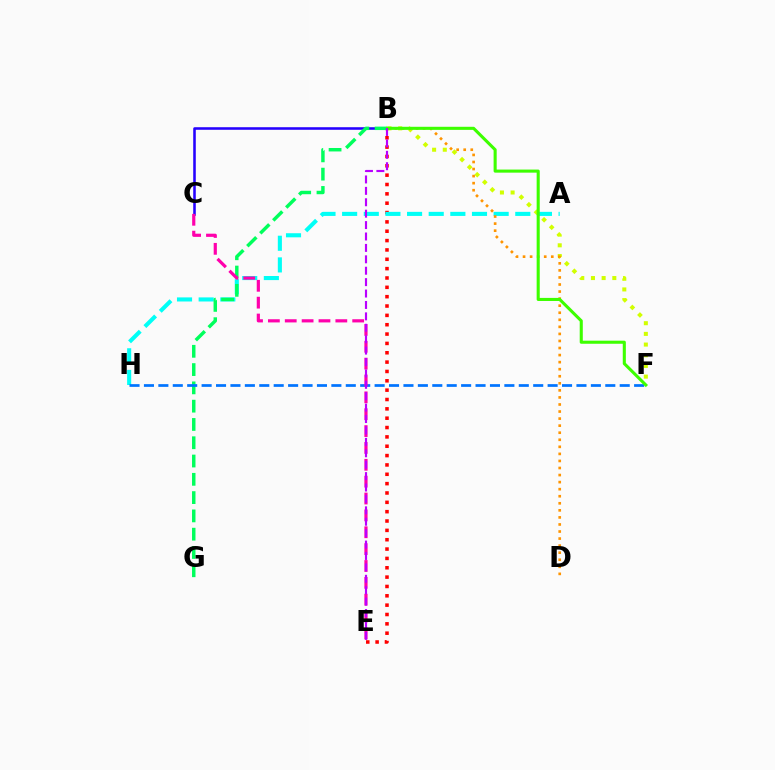{('B', 'E'): [{'color': '#ff0000', 'line_style': 'dotted', 'thickness': 2.54}, {'color': '#b900ff', 'line_style': 'dashed', 'thickness': 1.55}], ('B', 'C'): [{'color': '#2500ff', 'line_style': 'solid', 'thickness': 1.85}], ('A', 'H'): [{'color': '#00fff6', 'line_style': 'dashed', 'thickness': 2.94}], ('B', 'G'): [{'color': '#00ff5c', 'line_style': 'dashed', 'thickness': 2.48}], ('F', 'H'): [{'color': '#0074ff', 'line_style': 'dashed', 'thickness': 1.96}], ('B', 'F'): [{'color': '#d1ff00', 'line_style': 'dotted', 'thickness': 2.9}, {'color': '#3dff00', 'line_style': 'solid', 'thickness': 2.22}], ('B', 'D'): [{'color': '#ff9400', 'line_style': 'dotted', 'thickness': 1.92}], ('C', 'E'): [{'color': '#ff00ac', 'line_style': 'dashed', 'thickness': 2.29}]}